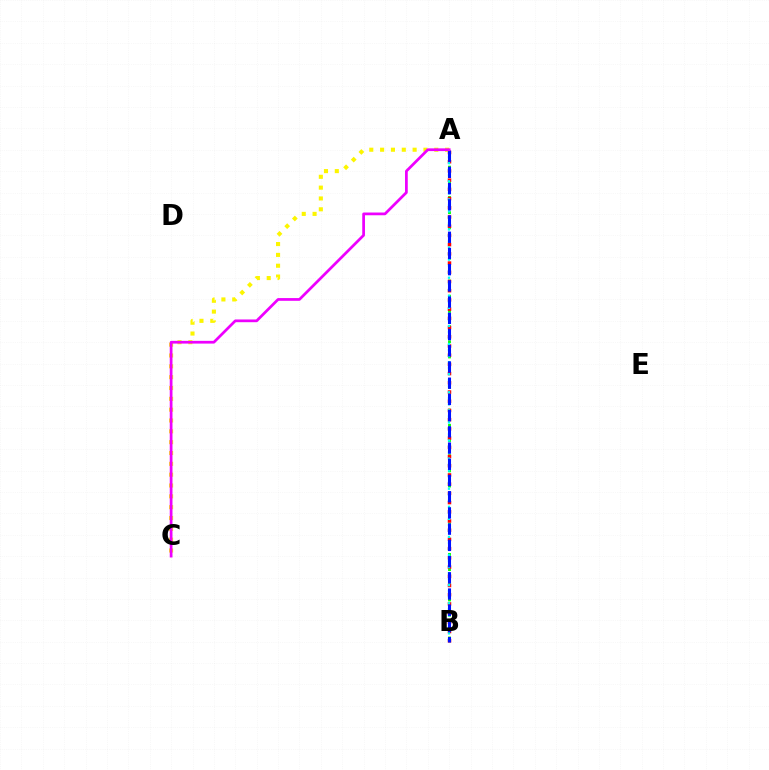{('A', 'B'): [{'color': '#08ff00', 'line_style': 'dotted', 'thickness': 2.06}, {'color': '#ff0000', 'line_style': 'dotted', 'thickness': 2.5}, {'color': '#00fff6', 'line_style': 'dotted', 'thickness': 1.64}, {'color': '#0010ff', 'line_style': 'dashed', 'thickness': 2.2}], ('A', 'C'): [{'color': '#fcf500', 'line_style': 'dotted', 'thickness': 2.94}, {'color': '#ee00ff', 'line_style': 'solid', 'thickness': 1.97}]}